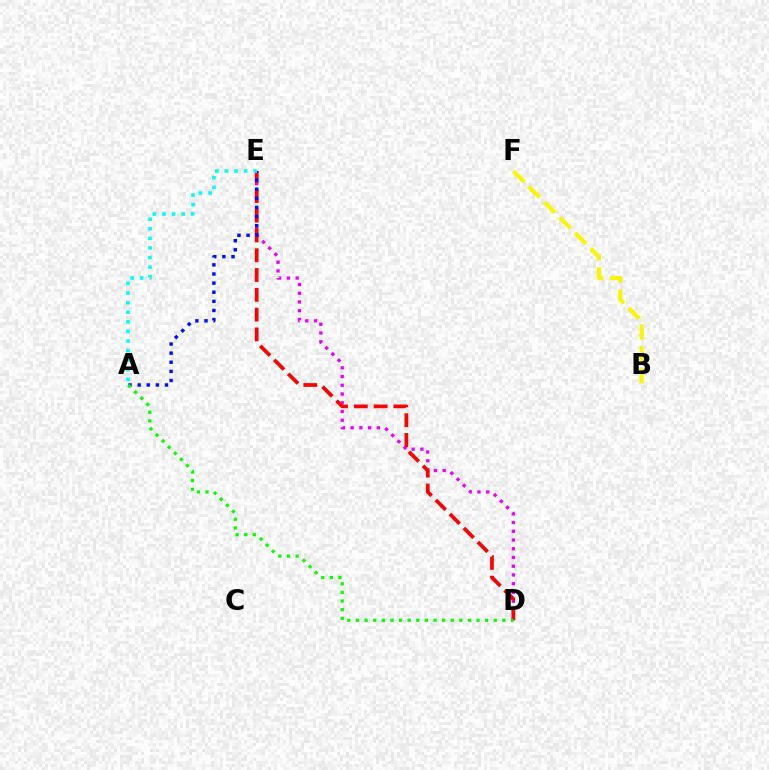{('B', 'F'): [{'color': '#fcf500', 'line_style': 'dashed', 'thickness': 2.97}], ('D', 'E'): [{'color': '#ee00ff', 'line_style': 'dotted', 'thickness': 2.37}, {'color': '#ff0000', 'line_style': 'dashed', 'thickness': 2.69}], ('A', 'E'): [{'color': '#0010ff', 'line_style': 'dotted', 'thickness': 2.48}, {'color': '#00fff6', 'line_style': 'dotted', 'thickness': 2.6}], ('A', 'D'): [{'color': '#08ff00', 'line_style': 'dotted', 'thickness': 2.34}]}